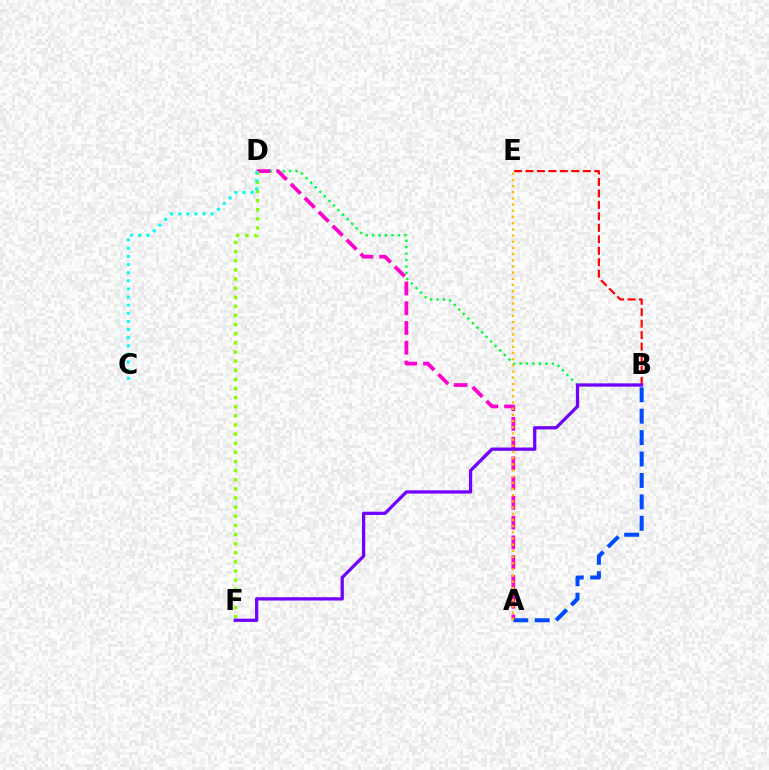{('B', 'D'): [{'color': '#00ff39', 'line_style': 'dotted', 'thickness': 1.75}], ('A', 'D'): [{'color': '#ff00cf', 'line_style': 'dashed', 'thickness': 2.68}], ('D', 'F'): [{'color': '#84ff00', 'line_style': 'dotted', 'thickness': 2.48}], ('B', 'E'): [{'color': '#ff0000', 'line_style': 'dashed', 'thickness': 1.56}], ('B', 'F'): [{'color': '#7200ff', 'line_style': 'solid', 'thickness': 2.35}], ('A', 'B'): [{'color': '#004bff', 'line_style': 'dashed', 'thickness': 2.91}], ('A', 'E'): [{'color': '#ffbd00', 'line_style': 'dotted', 'thickness': 1.68}], ('C', 'D'): [{'color': '#00fff6', 'line_style': 'dotted', 'thickness': 2.21}]}